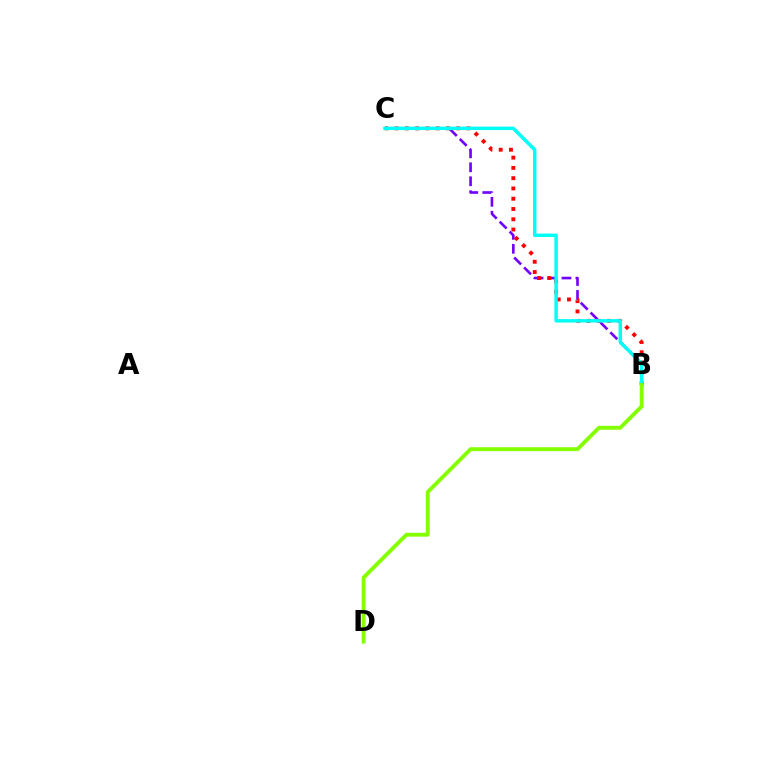{('B', 'C'): [{'color': '#7200ff', 'line_style': 'dashed', 'thickness': 1.9}, {'color': '#ff0000', 'line_style': 'dotted', 'thickness': 2.79}, {'color': '#00fff6', 'line_style': 'solid', 'thickness': 2.49}], ('B', 'D'): [{'color': '#84ff00', 'line_style': 'solid', 'thickness': 2.78}]}